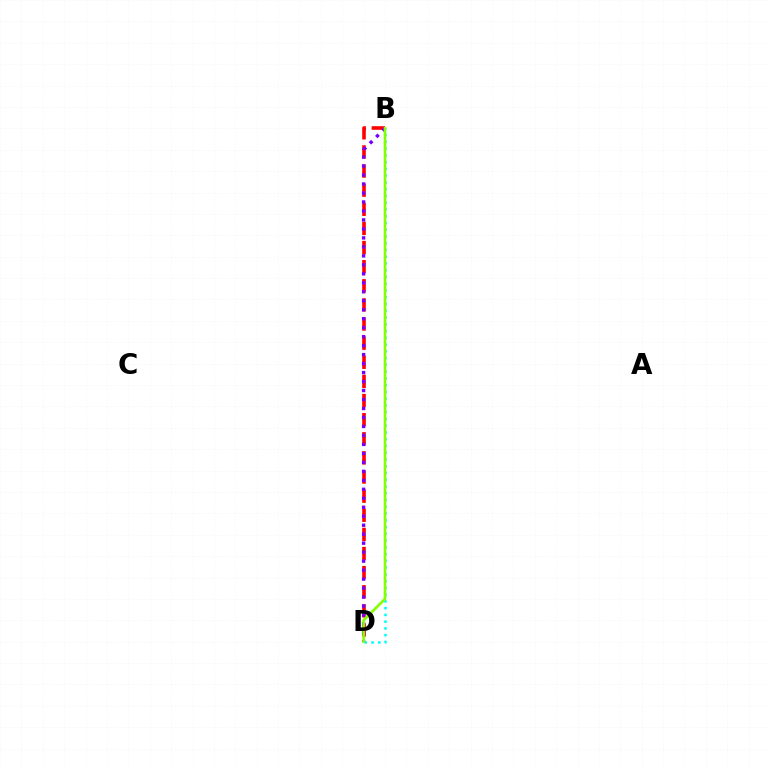{('B', 'D'): [{'color': '#ff0000', 'line_style': 'dashed', 'thickness': 2.6}, {'color': '#00fff6', 'line_style': 'dotted', 'thickness': 1.84}, {'color': '#7200ff', 'line_style': 'dotted', 'thickness': 2.44}, {'color': '#84ff00', 'line_style': 'solid', 'thickness': 1.91}]}